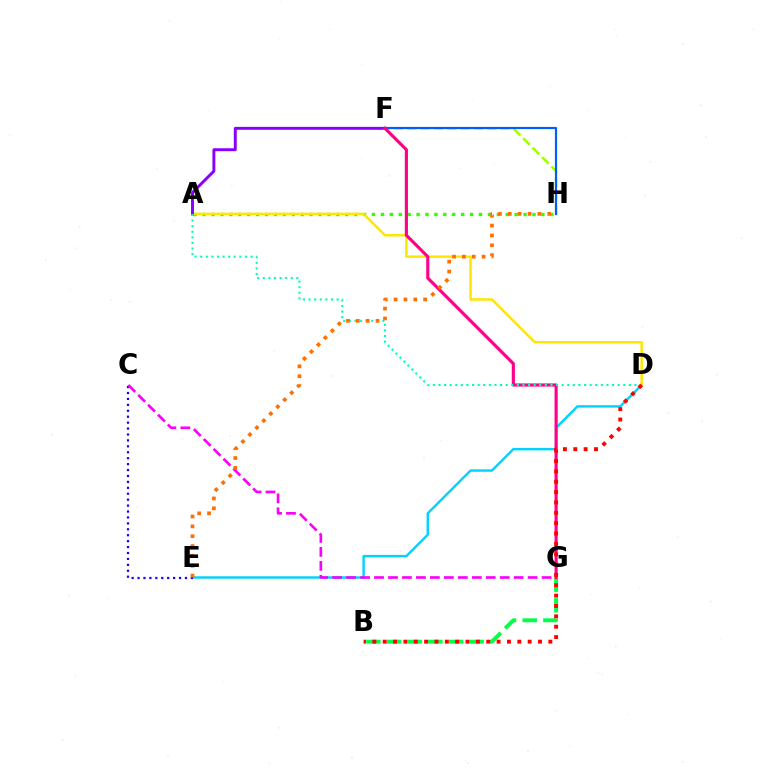{('D', 'E'): [{'color': '#00d3ff', 'line_style': 'solid', 'thickness': 1.75}], ('F', 'H'): [{'color': '#a2ff00', 'line_style': 'dashed', 'thickness': 1.81}, {'color': '#005dff', 'line_style': 'solid', 'thickness': 1.56}], ('C', 'E'): [{'color': '#1900ff', 'line_style': 'dotted', 'thickness': 1.61}], ('B', 'G'): [{'color': '#00ff45', 'line_style': 'dashed', 'thickness': 2.81}], ('A', 'H'): [{'color': '#31ff00', 'line_style': 'dotted', 'thickness': 2.42}], ('A', 'D'): [{'color': '#ffe600', 'line_style': 'solid', 'thickness': 1.79}, {'color': '#00ffbb', 'line_style': 'dotted', 'thickness': 1.52}], ('A', 'F'): [{'color': '#8a00ff', 'line_style': 'solid', 'thickness': 2.12}], ('F', 'G'): [{'color': '#ff0088', 'line_style': 'solid', 'thickness': 2.26}], ('C', 'G'): [{'color': '#fa00f9', 'line_style': 'dashed', 'thickness': 1.9}], ('E', 'H'): [{'color': '#ff7000', 'line_style': 'dotted', 'thickness': 2.68}], ('B', 'D'): [{'color': '#ff0000', 'line_style': 'dotted', 'thickness': 2.81}]}